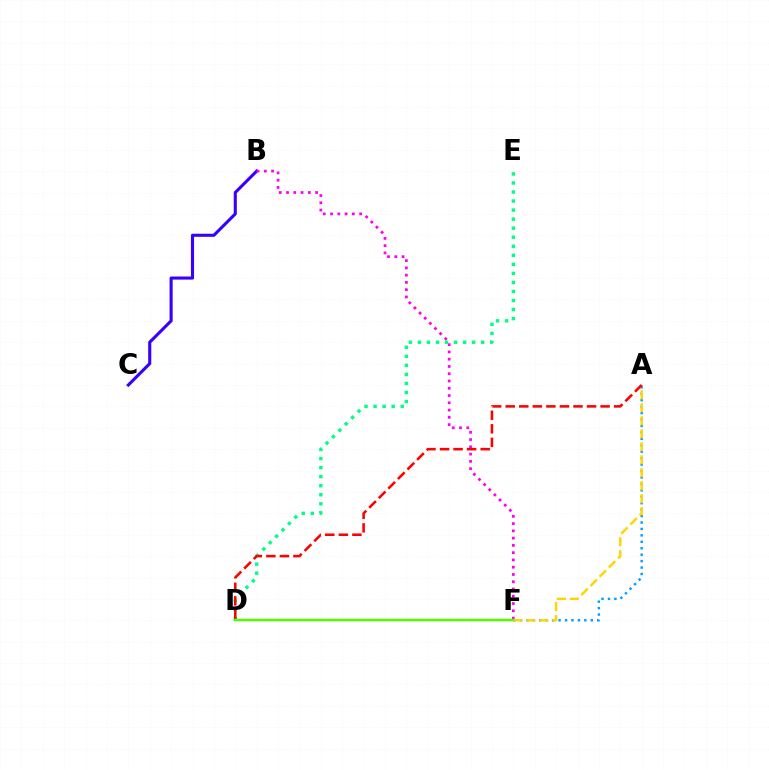{('B', 'C'): [{'color': '#3700ff', 'line_style': 'solid', 'thickness': 2.23}], ('A', 'F'): [{'color': '#009eff', 'line_style': 'dotted', 'thickness': 1.75}, {'color': '#ffd500', 'line_style': 'dashed', 'thickness': 1.76}], ('B', 'F'): [{'color': '#ff00ed', 'line_style': 'dotted', 'thickness': 1.97}], ('D', 'E'): [{'color': '#00ff86', 'line_style': 'dotted', 'thickness': 2.46}], ('A', 'D'): [{'color': '#ff0000', 'line_style': 'dashed', 'thickness': 1.84}], ('D', 'F'): [{'color': '#4fff00', 'line_style': 'solid', 'thickness': 1.77}]}